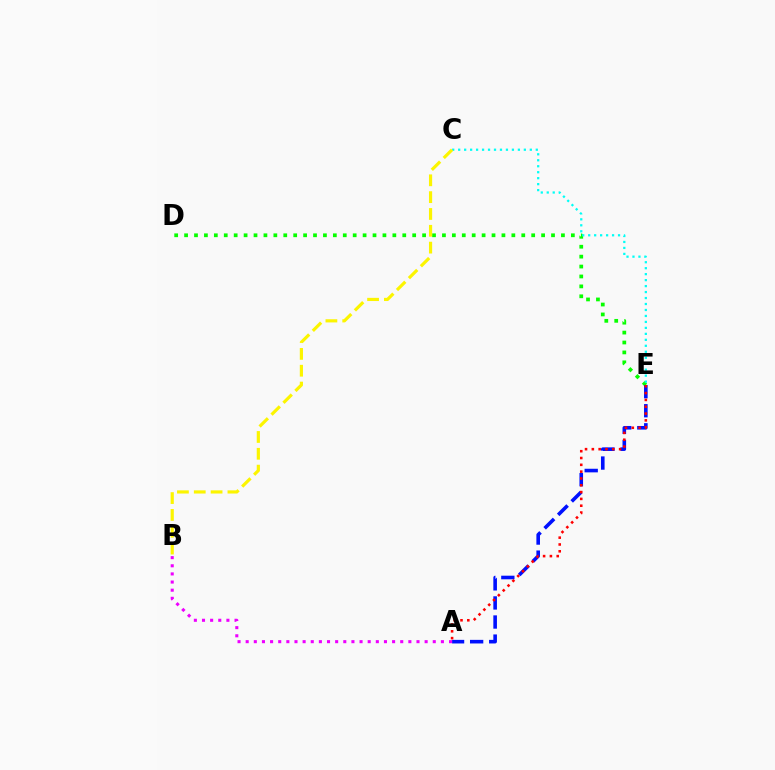{('D', 'E'): [{'color': '#08ff00', 'line_style': 'dotted', 'thickness': 2.69}], ('A', 'E'): [{'color': '#0010ff', 'line_style': 'dashed', 'thickness': 2.59}, {'color': '#ff0000', 'line_style': 'dotted', 'thickness': 1.85}], ('C', 'E'): [{'color': '#00fff6', 'line_style': 'dotted', 'thickness': 1.62}], ('B', 'C'): [{'color': '#fcf500', 'line_style': 'dashed', 'thickness': 2.29}], ('A', 'B'): [{'color': '#ee00ff', 'line_style': 'dotted', 'thickness': 2.21}]}